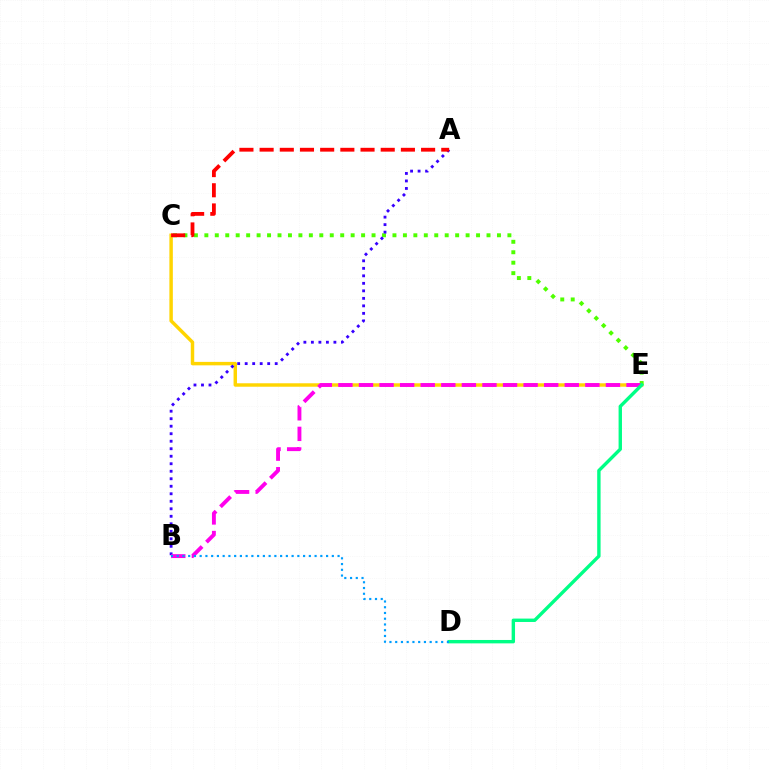{('C', 'E'): [{'color': '#ffd500', 'line_style': 'solid', 'thickness': 2.49}, {'color': '#4fff00', 'line_style': 'dotted', 'thickness': 2.84}], ('A', 'B'): [{'color': '#3700ff', 'line_style': 'dotted', 'thickness': 2.04}], ('B', 'E'): [{'color': '#ff00ed', 'line_style': 'dashed', 'thickness': 2.8}], ('A', 'C'): [{'color': '#ff0000', 'line_style': 'dashed', 'thickness': 2.74}], ('D', 'E'): [{'color': '#00ff86', 'line_style': 'solid', 'thickness': 2.44}], ('B', 'D'): [{'color': '#009eff', 'line_style': 'dotted', 'thickness': 1.56}]}